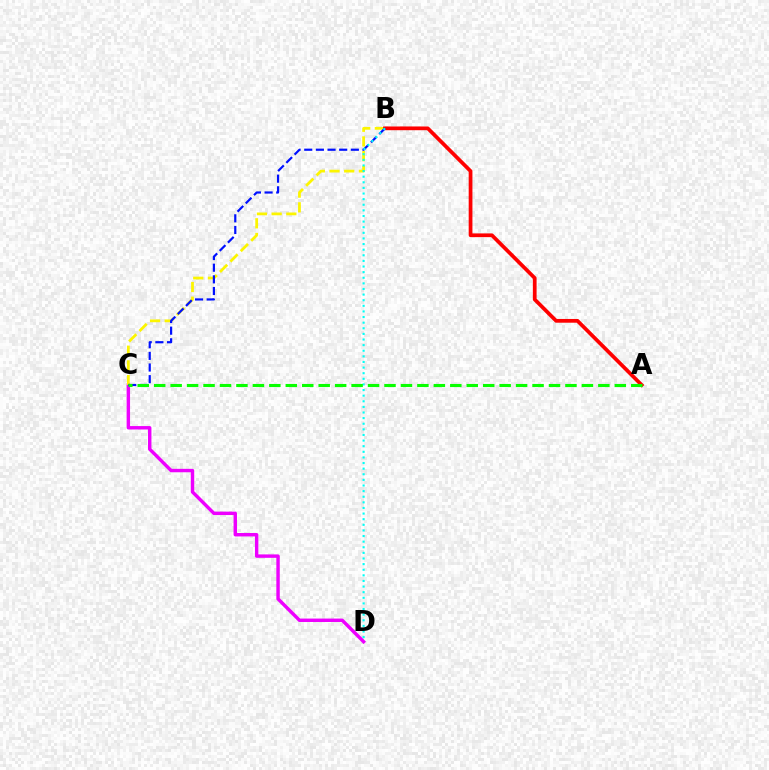{('C', 'D'): [{'color': '#ee00ff', 'line_style': 'solid', 'thickness': 2.46}], ('B', 'C'): [{'color': '#fcf500', 'line_style': 'dashed', 'thickness': 2.0}, {'color': '#0010ff', 'line_style': 'dashed', 'thickness': 1.58}], ('A', 'B'): [{'color': '#ff0000', 'line_style': 'solid', 'thickness': 2.69}], ('B', 'D'): [{'color': '#00fff6', 'line_style': 'dotted', 'thickness': 1.53}], ('A', 'C'): [{'color': '#08ff00', 'line_style': 'dashed', 'thickness': 2.23}]}